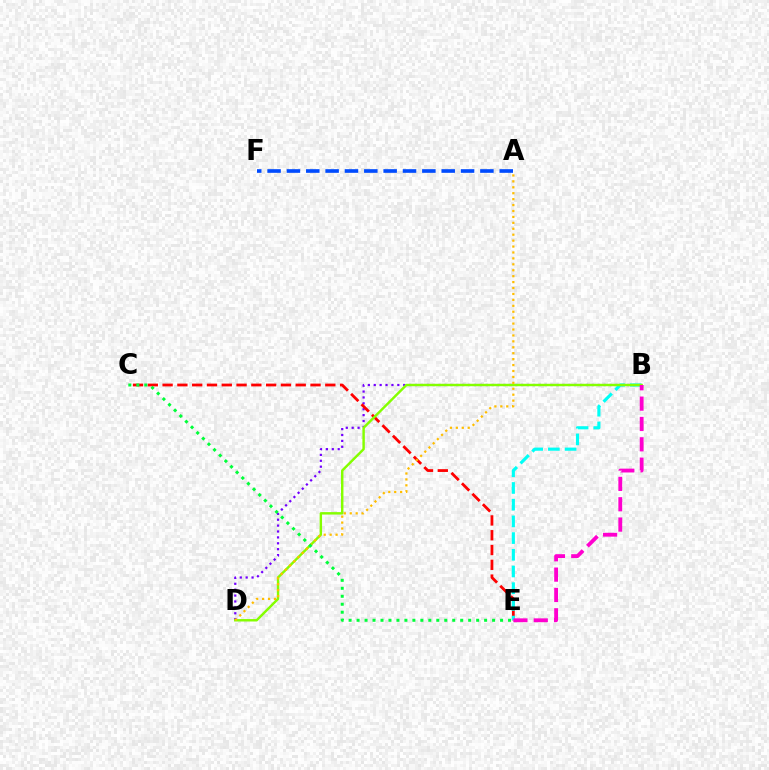{('B', 'D'): [{'color': '#7200ff', 'line_style': 'dotted', 'thickness': 1.6}, {'color': '#84ff00', 'line_style': 'solid', 'thickness': 1.75}], ('C', 'E'): [{'color': '#ff0000', 'line_style': 'dashed', 'thickness': 2.01}, {'color': '#00ff39', 'line_style': 'dotted', 'thickness': 2.17}], ('B', 'E'): [{'color': '#00fff6', 'line_style': 'dashed', 'thickness': 2.27}, {'color': '#ff00cf', 'line_style': 'dashed', 'thickness': 2.76}], ('A', 'D'): [{'color': '#ffbd00', 'line_style': 'dotted', 'thickness': 1.61}], ('A', 'F'): [{'color': '#004bff', 'line_style': 'dashed', 'thickness': 2.63}]}